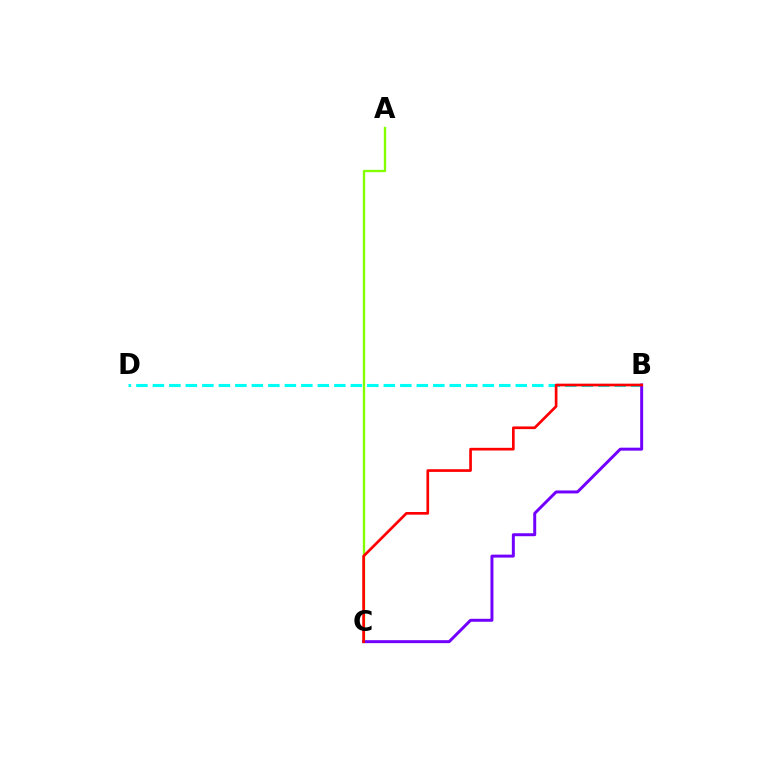{('A', 'C'): [{'color': '#84ff00', 'line_style': 'solid', 'thickness': 1.7}], ('B', 'D'): [{'color': '#00fff6', 'line_style': 'dashed', 'thickness': 2.24}], ('B', 'C'): [{'color': '#7200ff', 'line_style': 'solid', 'thickness': 2.14}, {'color': '#ff0000', 'line_style': 'solid', 'thickness': 1.93}]}